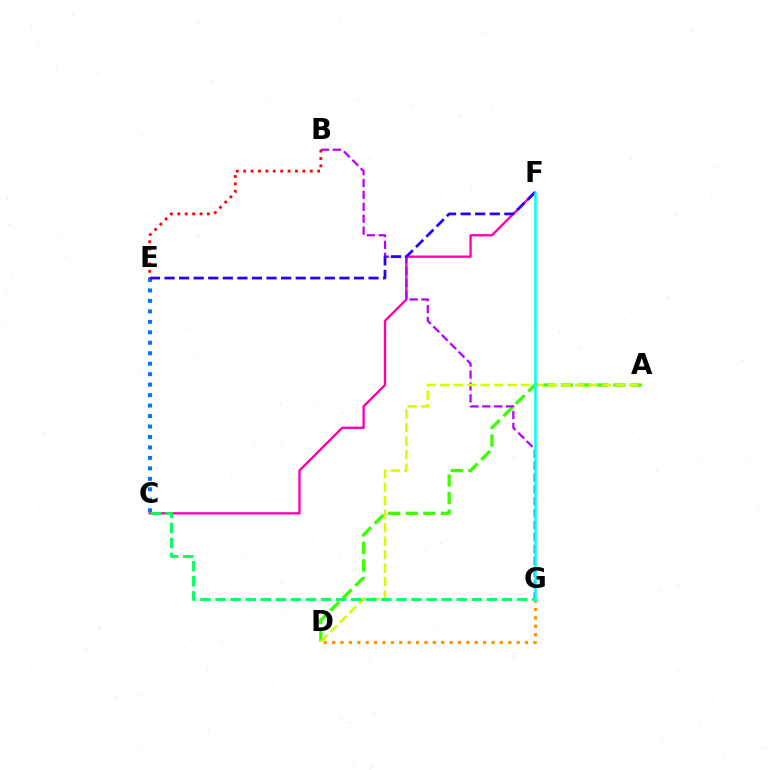{('A', 'D'): [{'color': '#3dff00', 'line_style': 'dashed', 'thickness': 2.39}, {'color': '#d1ff00', 'line_style': 'dashed', 'thickness': 1.83}], ('C', 'E'): [{'color': '#0074ff', 'line_style': 'dotted', 'thickness': 2.84}], ('C', 'F'): [{'color': '#ff00ac', 'line_style': 'solid', 'thickness': 1.69}], ('B', 'G'): [{'color': '#b900ff', 'line_style': 'dashed', 'thickness': 1.61}], ('E', 'F'): [{'color': '#2500ff', 'line_style': 'dashed', 'thickness': 1.98}], ('D', 'G'): [{'color': '#ff9400', 'line_style': 'dotted', 'thickness': 2.28}], ('C', 'G'): [{'color': '#00ff5c', 'line_style': 'dashed', 'thickness': 2.05}], ('F', 'G'): [{'color': '#00fff6', 'line_style': 'solid', 'thickness': 1.83}], ('B', 'E'): [{'color': '#ff0000', 'line_style': 'dotted', 'thickness': 2.01}]}